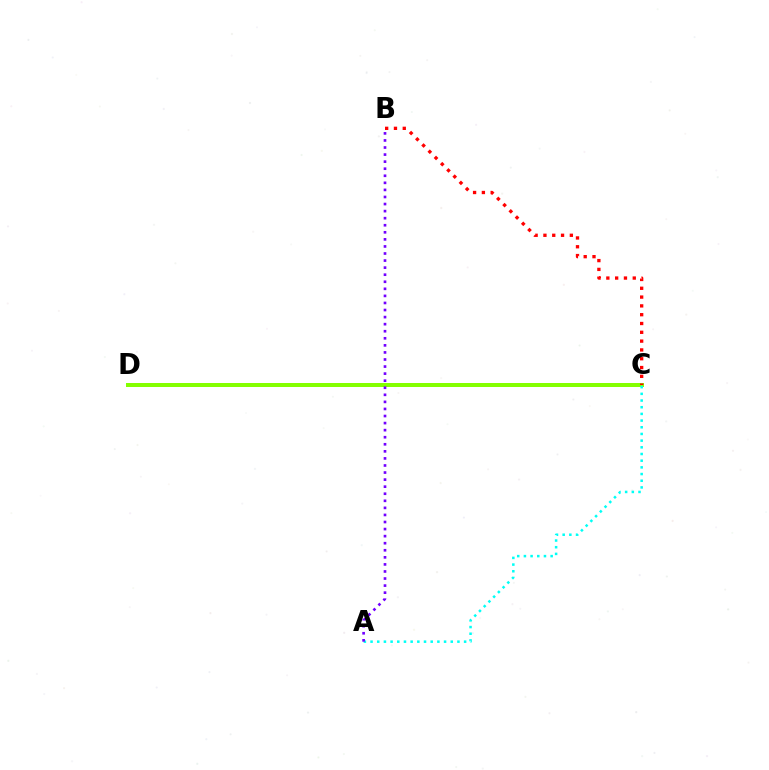{('C', 'D'): [{'color': '#84ff00', 'line_style': 'solid', 'thickness': 2.87}], ('B', 'C'): [{'color': '#ff0000', 'line_style': 'dotted', 'thickness': 2.39}], ('A', 'C'): [{'color': '#00fff6', 'line_style': 'dotted', 'thickness': 1.82}], ('A', 'B'): [{'color': '#7200ff', 'line_style': 'dotted', 'thickness': 1.92}]}